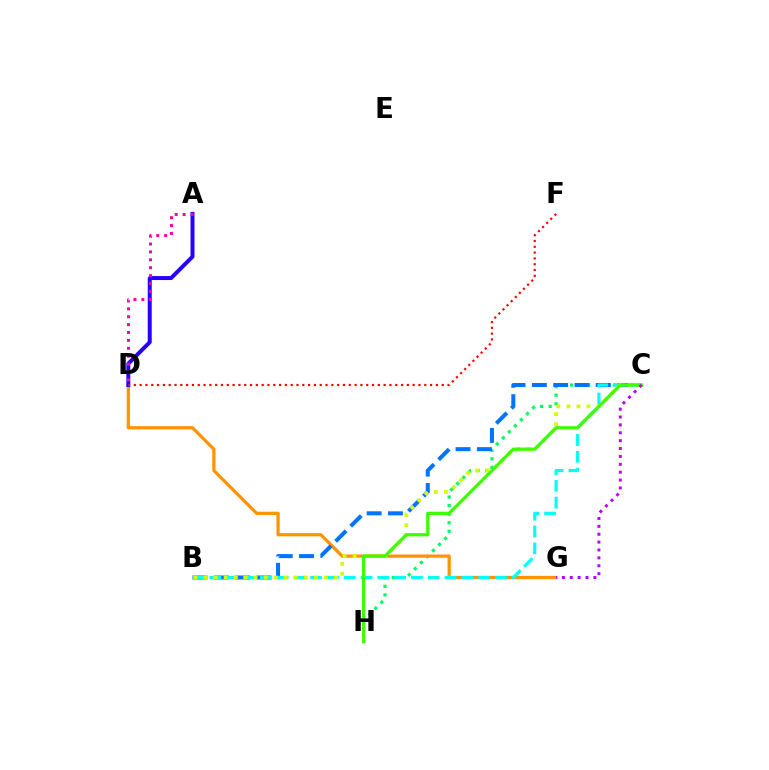{('C', 'H'): [{'color': '#00ff5c', 'line_style': 'dotted', 'thickness': 2.33}, {'color': '#3dff00', 'line_style': 'solid', 'thickness': 2.33}], ('D', 'G'): [{'color': '#ff9400', 'line_style': 'solid', 'thickness': 2.34}], ('A', 'D'): [{'color': '#2500ff', 'line_style': 'solid', 'thickness': 2.86}, {'color': '#ff00ac', 'line_style': 'dotted', 'thickness': 2.14}], ('B', 'C'): [{'color': '#0074ff', 'line_style': 'dashed', 'thickness': 2.9}, {'color': '#00fff6', 'line_style': 'dashed', 'thickness': 2.28}, {'color': '#d1ff00', 'line_style': 'dotted', 'thickness': 2.72}], ('D', 'F'): [{'color': '#ff0000', 'line_style': 'dotted', 'thickness': 1.58}], ('C', 'G'): [{'color': '#b900ff', 'line_style': 'dotted', 'thickness': 2.14}]}